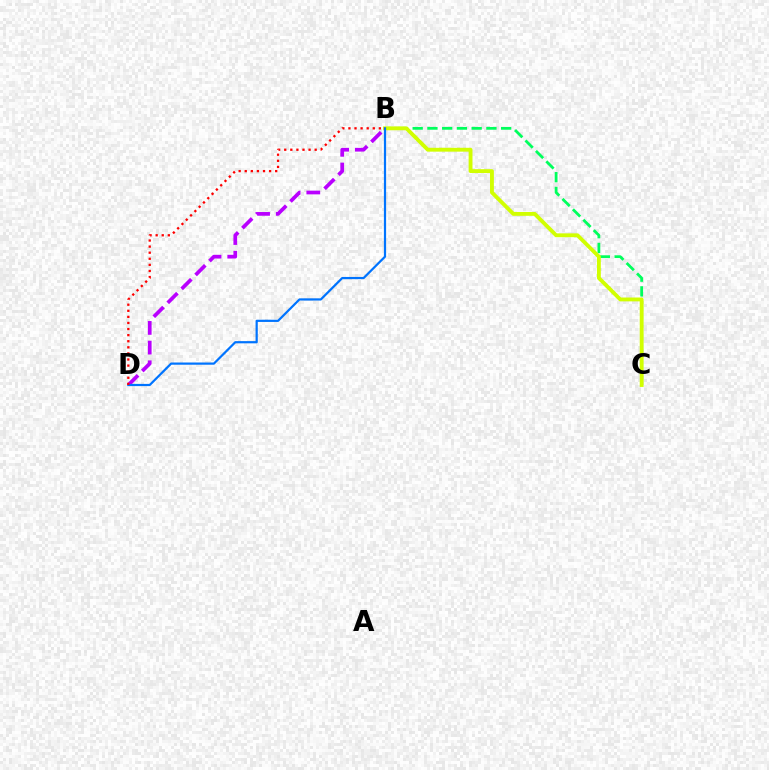{('B', 'C'): [{'color': '#00ff5c', 'line_style': 'dashed', 'thickness': 2.0}, {'color': '#d1ff00', 'line_style': 'solid', 'thickness': 2.78}], ('B', 'D'): [{'color': '#b900ff', 'line_style': 'dashed', 'thickness': 2.68}, {'color': '#0074ff', 'line_style': 'solid', 'thickness': 1.59}, {'color': '#ff0000', 'line_style': 'dotted', 'thickness': 1.65}]}